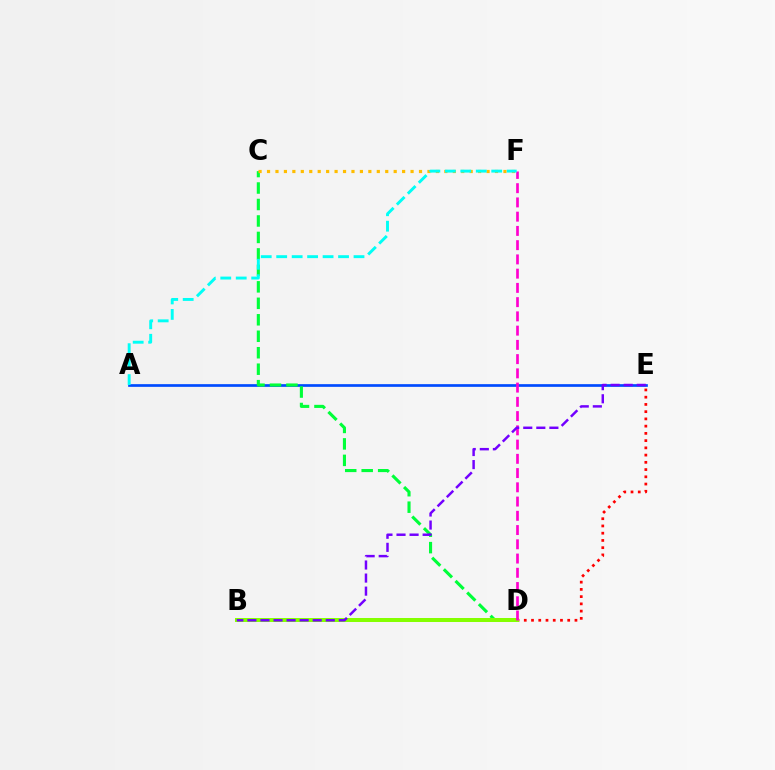{('A', 'E'): [{'color': '#004bff', 'line_style': 'solid', 'thickness': 1.94}], ('C', 'D'): [{'color': '#00ff39', 'line_style': 'dashed', 'thickness': 2.24}], ('C', 'F'): [{'color': '#ffbd00', 'line_style': 'dotted', 'thickness': 2.29}], ('D', 'E'): [{'color': '#ff0000', 'line_style': 'dotted', 'thickness': 1.97}], ('B', 'D'): [{'color': '#84ff00', 'line_style': 'solid', 'thickness': 2.88}], ('D', 'F'): [{'color': '#ff00cf', 'line_style': 'dashed', 'thickness': 1.94}], ('B', 'E'): [{'color': '#7200ff', 'line_style': 'dashed', 'thickness': 1.77}], ('A', 'F'): [{'color': '#00fff6', 'line_style': 'dashed', 'thickness': 2.1}]}